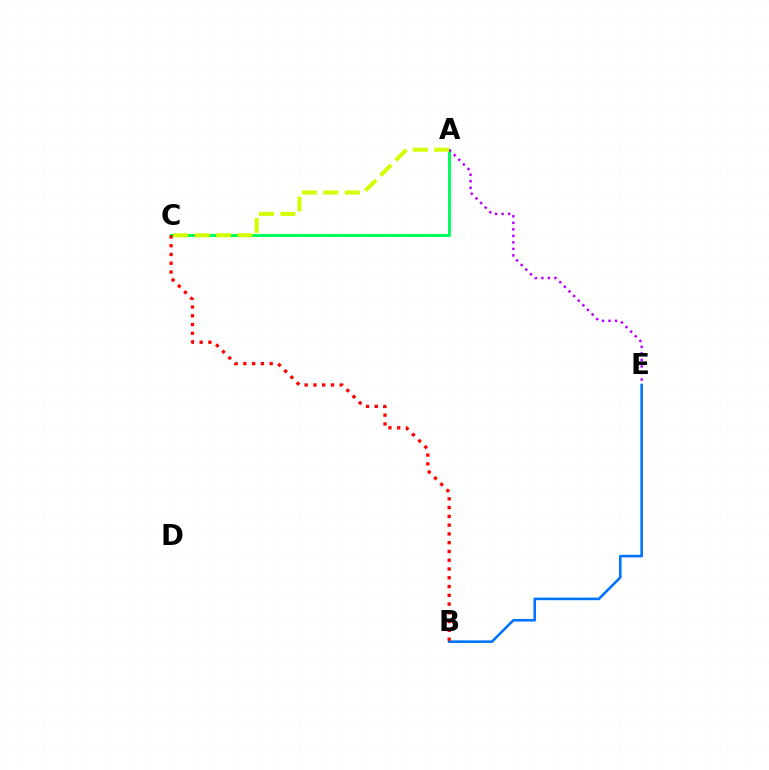{('A', 'C'): [{'color': '#00ff5c', 'line_style': 'solid', 'thickness': 2.15}, {'color': '#d1ff00', 'line_style': 'dashed', 'thickness': 2.91}], ('A', 'E'): [{'color': '#b900ff', 'line_style': 'dotted', 'thickness': 1.77}], ('B', 'E'): [{'color': '#0074ff', 'line_style': 'solid', 'thickness': 1.87}], ('B', 'C'): [{'color': '#ff0000', 'line_style': 'dotted', 'thickness': 2.38}]}